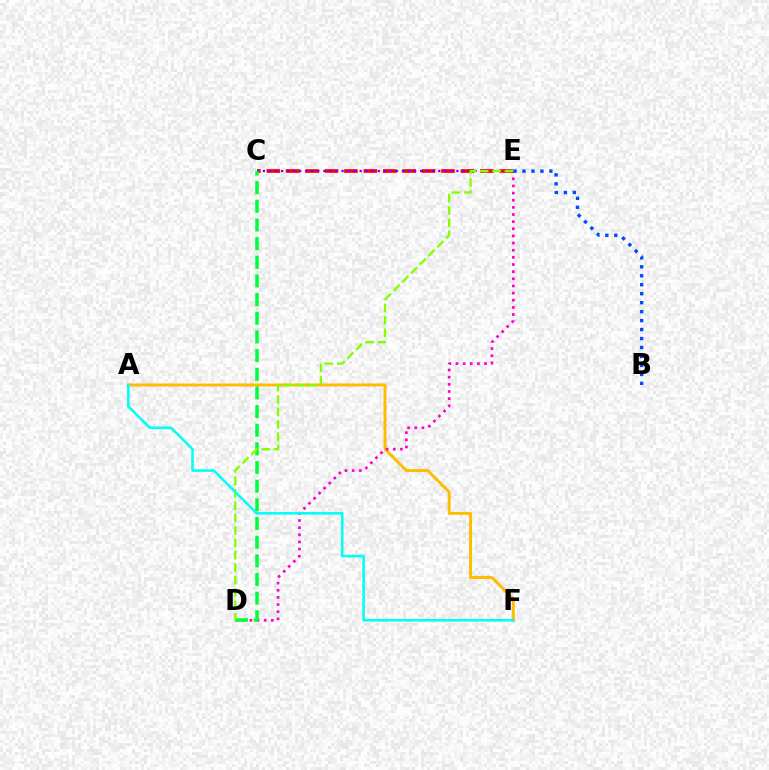{('A', 'F'): [{'color': '#ffbd00', 'line_style': 'solid', 'thickness': 2.11}, {'color': '#00fff6', 'line_style': 'solid', 'thickness': 1.84}], ('D', 'E'): [{'color': '#ff00cf', 'line_style': 'dotted', 'thickness': 1.94}, {'color': '#84ff00', 'line_style': 'dashed', 'thickness': 1.68}], ('C', 'E'): [{'color': '#ff0000', 'line_style': 'dashed', 'thickness': 2.64}, {'color': '#7200ff', 'line_style': 'dotted', 'thickness': 1.64}], ('C', 'D'): [{'color': '#00ff39', 'line_style': 'dashed', 'thickness': 2.53}], ('B', 'E'): [{'color': '#004bff', 'line_style': 'dotted', 'thickness': 2.44}]}